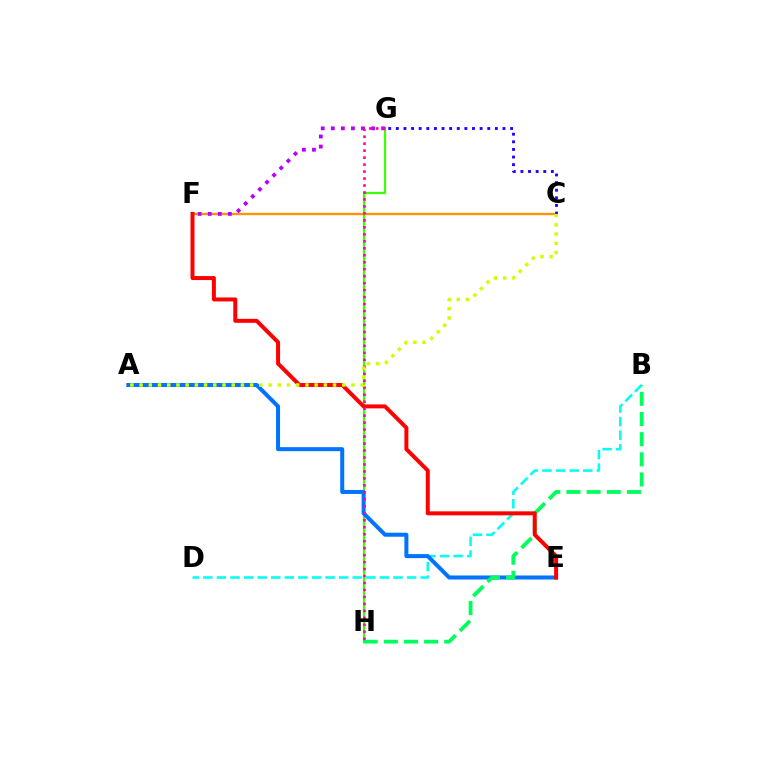{('G', 'H'): [{'color': '#3dff00', 'line_style': 'solid', 'thickness': 1.59}, {'color': '#ff00ac', 'line_style': 'dotted', 'thickness': 1.89}], ('B', 'D'): [{'color': '#00fff6', 'line_style': 'dashed', 'thickness': 1.84}], ('C', 'F'): [{'color': '#ff9400', 'line_style': 'solid', 'thickness': 1.7}], ('A', 'E'): [{'color': '#0074ff', 'line_style': 'solid', 'thickness': 2.89}], ('F', 'G'): [{'color': '#b900ff', 'line_style': 'dotted', 'thickness': 2.73}], ('C', 'G'): [{'color': '#2500ff', 'line_style': 'dotted', 'thickness': 2.07}], ('B', 'H'): [{'color': '#00ff5c', 'line_style': 'dashed', 'thickness': 2.74}], ('E', 'F'): [{'color': '#ff0000', 'line_style': 'solid', 'thickness': 2.86}], ('A', 'C'): [{'color': '#d1ff00', 'line_style': 'dotted', 'thickness': 2.5}]}